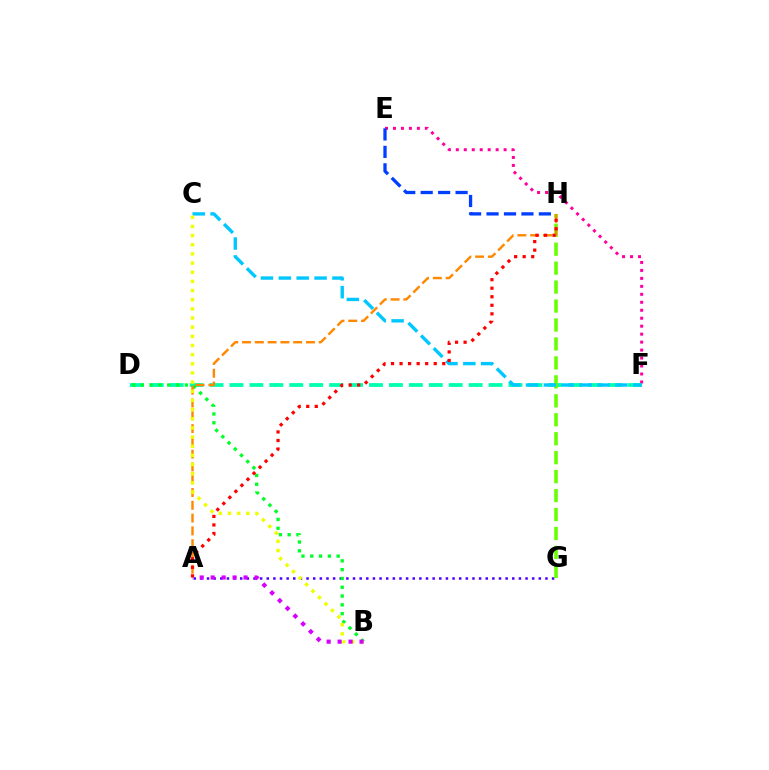{('D', 'F'): [{'color': '#00ffaf', 'line_style': 'dashed', 'thickness': 2.71}], ('A', 'G'): [{'color': '#4f00ff', 'line_style': 'dotted', 'thickness': 1.8}], ('B', 'D'): [{'color': '#00ff27', 'line_style': 'dotted', 'thickness': 2.39}], ('G', 'H'): [{'color': '#66ff00', 'line_style': 'dashed', 'thickness': 2.57}], ('E', 'F'): [{'color': '#ff00a0', 'line_style': 'dotted', 'thickness': 2.16}], ('E', 'H'): [{'color': '#003fff', 'line_style': 'dashed', 'thickness': 2.37}], ('C', 'F'): [{'color': '#00c7ff', 'line_style': 'dashed', 'thickness': 2.43}], ('A', 'H'): [{'color': '#ff8800', 'line_style': 'dashed', 'thickness': 1.74}, {'color': '#ff0000', 'line_style': 'dotted', 'thickness': 2.32}], ('B', 'C'): [{'color': '#eeff00', 'line_style': 'dotted', 'thickness': 2.49}], ('A', 'B'): [{'color': '#d600ff', 'line_style': 'dotted', 'thickness': 2.98}]}